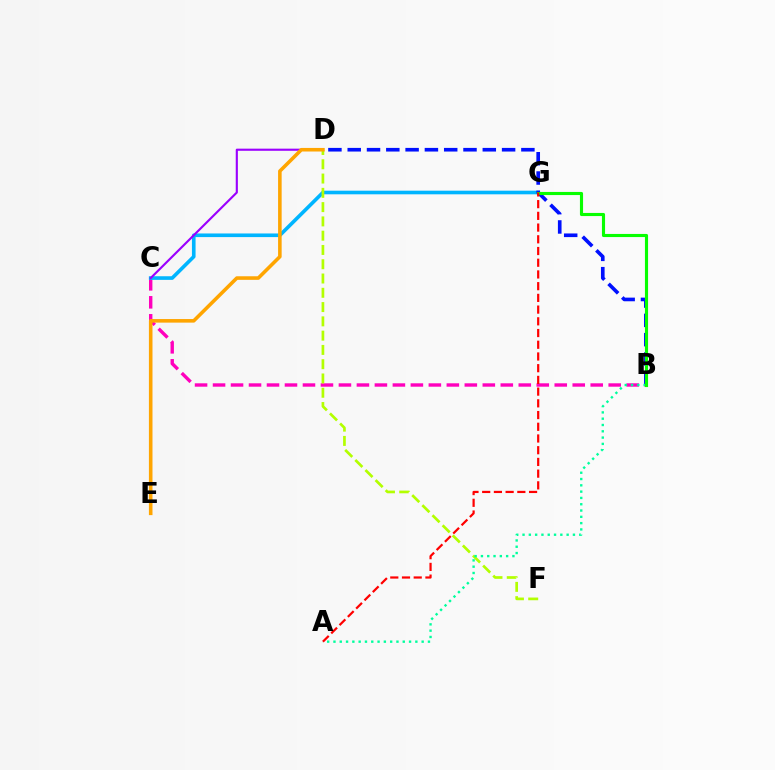{('B', 'C'): [{'color': '#ff00bd', 'line_style': 'dashed', 'thickness': 2.44}], ('C', 'G'): [{'color': '#00b5ff', 'line_style': 'solid', 'thickness': 2.61}], ('B', 'D'): [{'color': '#0010ff', 'line_style': 'dashed', 'thickness': 2.62}], ('D', 'F'): [{'color': '#b3ff00', 'line_style': 'dashed', 'thickness': 1.94}], ('C', 'D'): [{'color': '#9b00ff', 'line_style': 'solid', 'thickness': 1.53}], ('A', 'B'): [{'color': '#00ff9d', 'line_style': 'dotted', 'thickness': 1.71}], ('D', 'E'): [{'color': '#ffa500', 'line_style': 'solid', 'thickness': 2.57}], ('B', 'G'): [{'color': '#08ff00', 'line_style': 'solid', 'thickness': 2.25}], ('A', 'G'): [{'color': '#ff0000', 'line_style': 'dashed', 'thickness': 1.59}]}